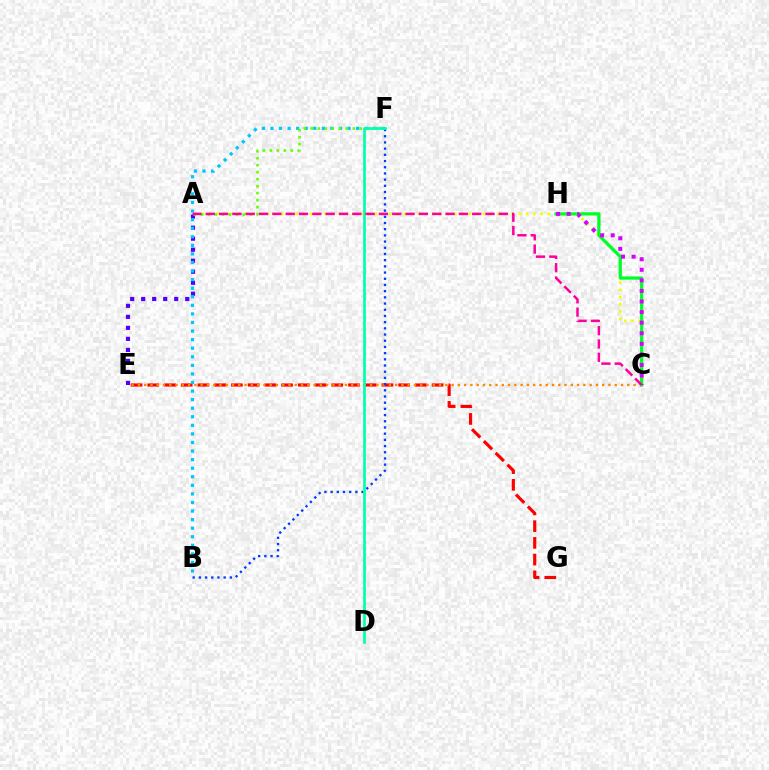{('A', 'C'): [{'color': '#eeff00', 'line_style': 'dotted', 'thickness': 1.96}, {'color': '#ff00a0', 'line_style': 'dashed', 'thickness': 1.81}], ('E', 'G'): [{'color': '#ff0000', 'line_style': 'dashed', 'thickness': 2.27}], ('C', 'E'): [{'color': '#ff8800', 'line_style': 'dotted', 'thickness': 1.7}], ('C', 'H'): [{'color': '#00ff27', 'line_style': 'solid', 'thickness': 2.33}, {'color': '#d600ff', 'line_style': 'dotted', 'thickness': 2.87}], ('A', 'E'): [{'color': '#4f00ff', 'line_style': 'dotted', 'thickness': 2.99}], ('B', 'F'): [{'color': '#003fff', 'line_style': 'dotted', 'thickness': 1.68}, {'color': '#00c7ff', 'line_style': 'dotted', 'thickness': 2.33}], ('A', 'F'): [{'color': '#66ff00', 'line_style': 'dotted', 'thickness': 1.9}], ('D', 'F'): [{'color': '#00ffaf', 'line_style': 'solid', 'thickness': 1.95}]}